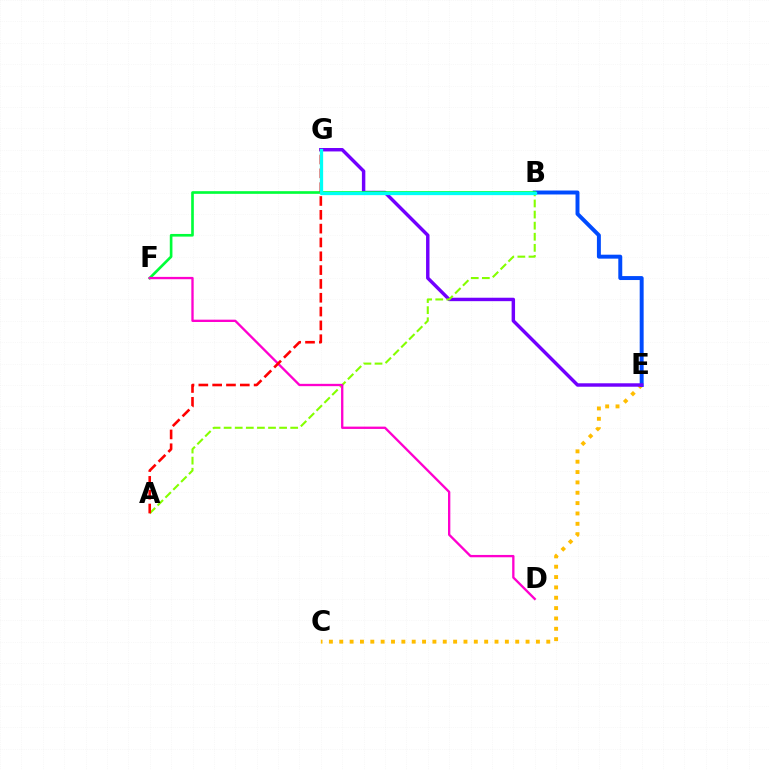{('C', 'E'): [{'color': '#ffbd00', 'line_style': 'dotted', 'thickness': 2.81}], ('B', 'E'): [{'color': '#004bff', 'line_style': 'solid', 'thickness': 2.84}], ('E', 'G'): [{'color': '#7200ff', 'line_style': 'solid', 'thickness': 2.48}], ('A', 'B'): [{'color': '#84ff00', 'line_style': 'dashed', 'thickness': 1.51}], ('B', 'F'): [{'color': '#00ff39', 'line_style': 'solid', 'thickness': 1.91}], ('D', 'F'): [{'color': '#ff00cf', 'line_style': 'solid', 'thickness': 1.68}], ('A', 'G'): [{'color': '#ff0000', 'line_style': 'dashed', 'thickness': 1.88}], ('B', 'G'): [{'color': '#00fff6', 'line_style': 'solid', 'thickness': 2.36}]}